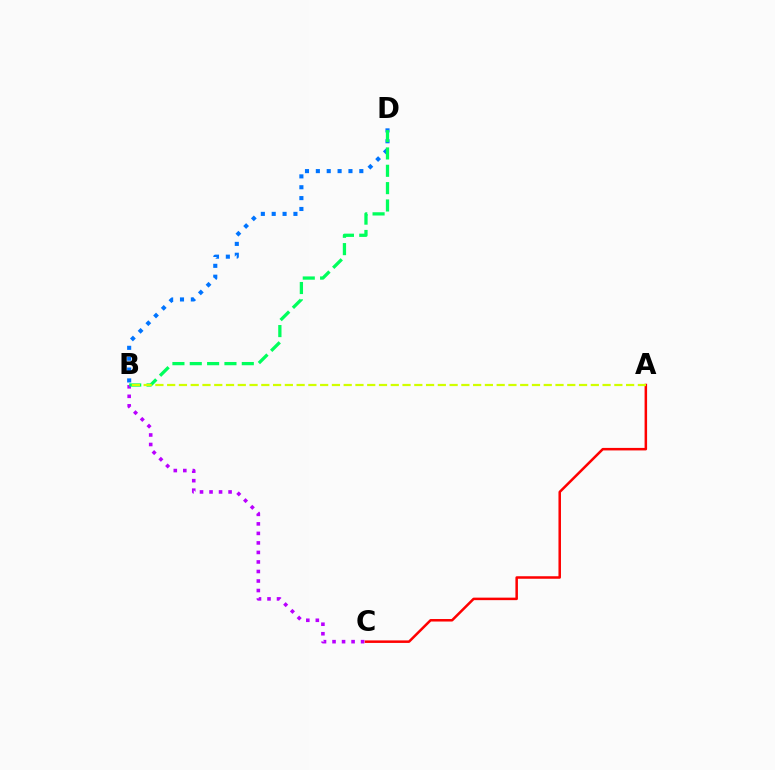{('B', 'D'): [{'color': '#0074ff', 'line_style': 'dotted', 'thickness': 2.95}, {'color': '#00ff5c', 'line_style': 'dashed', 'thickness': 2.36}], ('B', 'C'): [{'color': '#b900ff', 'line_style': 'dotted', 'thickness': 2.59}], ('A', 'C'): [{'color': '#ff0000', 'line_style': 'solid', 'thickness': 1.81}], ('A', 'B'): [{'color': '#d1ff00', 'line_style': 'dashed', 'thickness': 1.6}]}